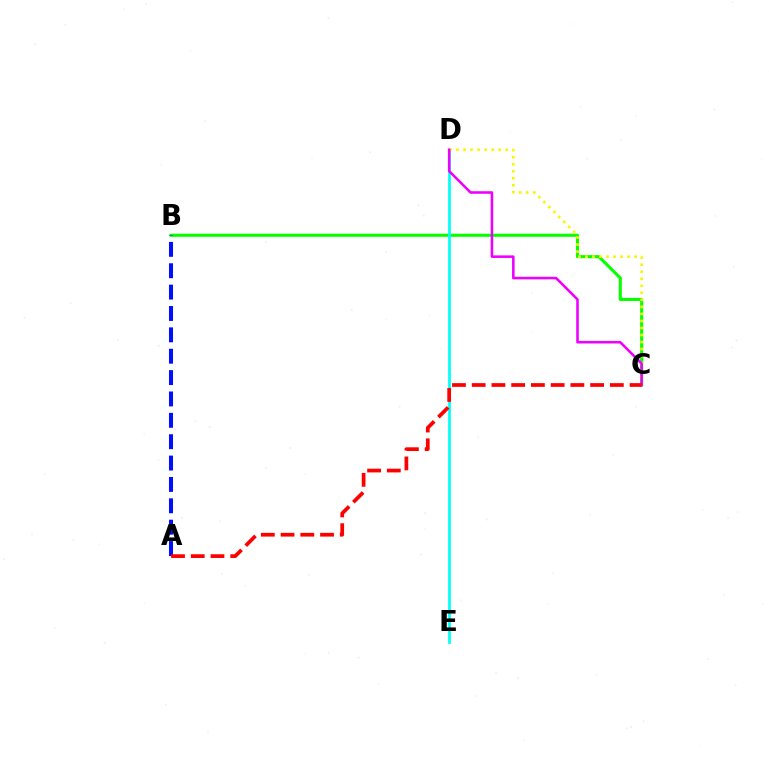{('B', 'C'): [{'color': '#08ff00', 'line_style': 'solid', 'thickness': 2.23}], ('D', 'E'): [{'color': '#00fff6', 'line_style': 'solid', 'thickness': 1.97}], ('C', 'D'): [{'color': '#fcf500', 'line_style': 'dotted', 'thickness': 1.91}, {'color': '#ee00ff', 'line_style': 'solid', 'thickness': 1.85}], ('A', 'B'): [{'color': '#0010ff', 'line_style': 'dashed', 'thickness': 2.9}], ('A', 'C'): [{'color': '#ff0000', 'line_style': 'dashed', 'thickness': 2.68}]}